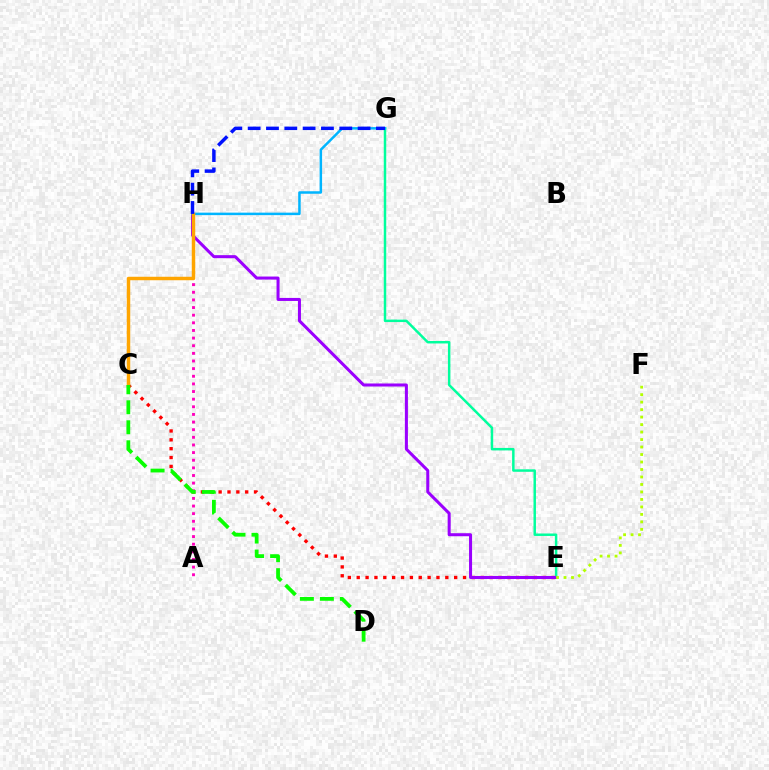{('E', 'G'): [{'color': '#00ff9d', 'line_style': 'solid', 'thickness': 1.78}], ('C', 'E'): [{'color': '#ff0000', 'line_style': 'dotted', 'thickness': 2.41}], ('A', 'H'): [{'color': '#ff00bd', 'line_style': 'dotted', 'thickness': 2.07}], ('E', 'H'): [{'color': '#9b00ff', 'line_style': 'solid', 'thickness': 2.18}], ('G', 'H'): [{'color': '#00b5ff', 'line_style': 'solid', 'thickness': 1.8}, {'color': '#0010ff', 'line_style': 'dashed', 'thickness': 2.49}], ('C', 'H'): [{'color': '#ffa500', 'line_style': 'solid', 'thickness': 2.5}], ('E', 'F'): [{'color': '#b3ff00', 'line_style': 'dotted', 'thickness': 2.03}], ('C', 'D'): [{'color': '#08ff00', 'line_style': 'dashed', 'thickness': 2.72}]}